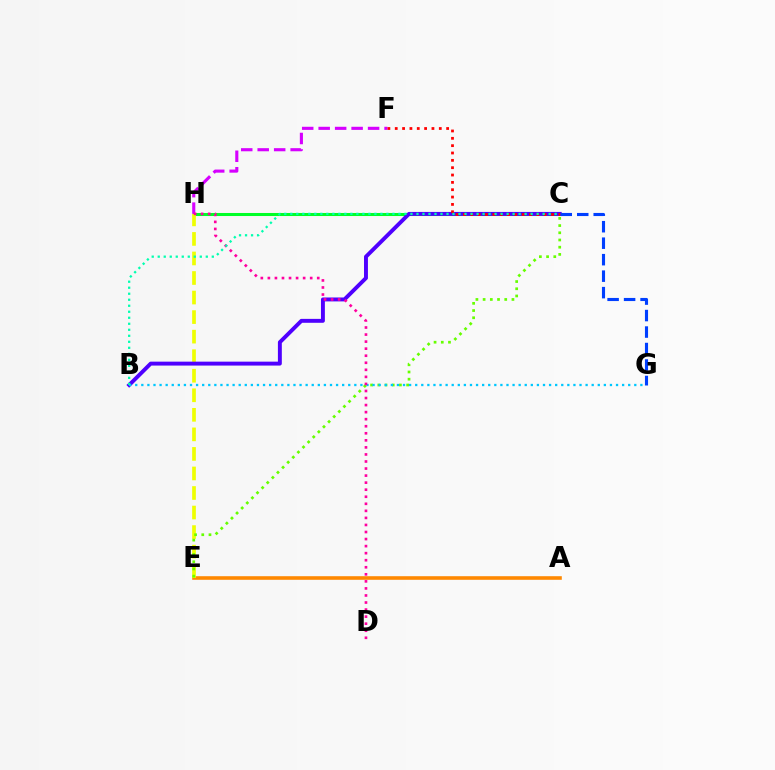{('A', 'E'): [{'color': '#ff8800', 'line_style': 'solid', 'thickness': 2.59}], ('C', 'H'): [{'color': '#00ff27', 'line_style': 'solid', 'thickness': 2.19}], ('E', 'H'): [{'color': '#eeff00', 'line_style': 'dashed', 'thickness': 2.66}], ('B', 'C'): [{'color': '#4f00ff', 'line_style': 'solid', 'thickness': 2.82}, {'color': '#00ffaf', 'line_style': 'dotted', 'thickness': 1.63}], ('F', 'H'): [{'color': '#d600ff', 'line_style': 'dashed', 'thickness': 2.24}], ('C', 'E'): [{'color': '#66ff00', 'line_style': 'dotted', 'thickness': 1.96}], ('C', 'F'): [{'color': '#ff0000', 'line_style': 'dotted', 'thickness': 2.0}], ('B', 'G'): [{'color': '#00c7ff', 'line_style': 'dotted', 'thickness': 1.65}], ('C', 'G'): [{'color': '#003fff', 'line_style': 'dashed', 'thickness': 2.24}], ('D', 'H'): [{'color': '#ff00a0', 'line_style': 'dotted', 'thickness': 1.92}]}